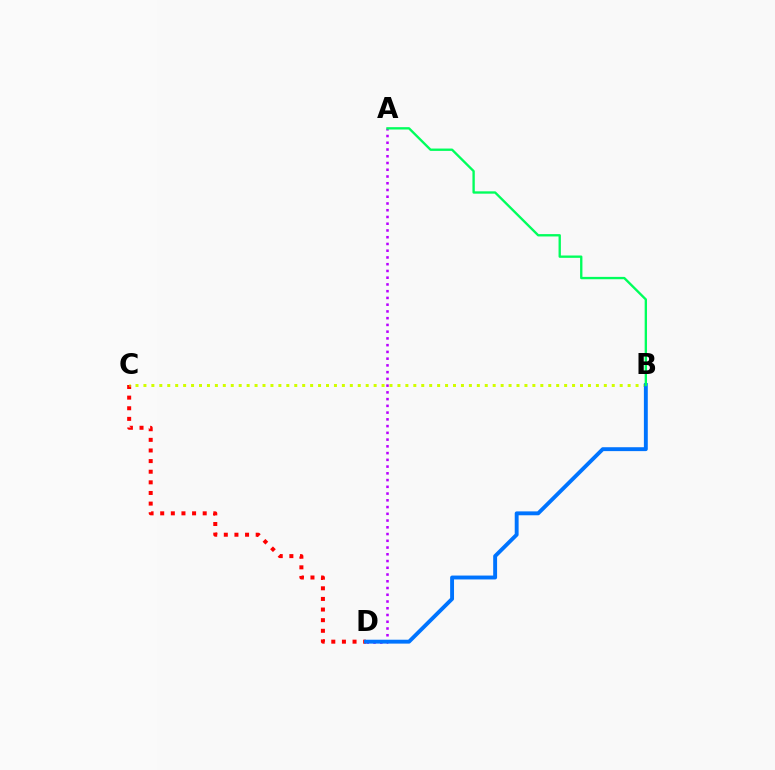{('C', 'D'): [{'color': '#ff0000', 'line_style': 'dotted', 'thickness': 2.89}], ('A', 'D'): [{'color': '#b900ff', 'line_style': 'dotted', 'thickness': 1.83}], ('B', 'C'): [{'color': '#d1ff00', 'line_style': 'dotted', 'thickness': 2.16}], ('B', 'D'): [{'color': '#0074ff', 'line_style': 'solid', 'thickness': 2.8}], ('A', 'B'): [{'color': '#00ff5c', 'line_style': 'solid', 'thickness': 1.69}]}